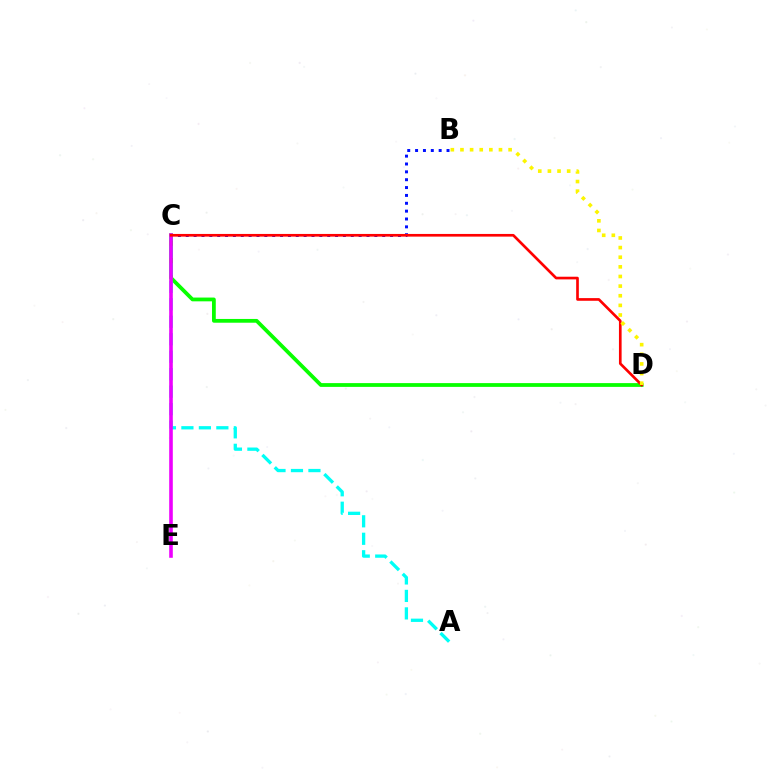{('B', 'C'): [{'color': '#0010ff', 'line_style': 'dotted', 'thickness': 2.14}], ('C', 'D'): [{'color': '#08ff00', 'line_style': 'solid', 'thickness': 2.72}, {'color': '#ff0000', 'line_style': 'solid', 'thickness': 1.92}], ('A', 'C'): [{'color': '#00fff6', 'line_style': 'dashed', 'thickness': 2.37}], ('C', 'E'): [{'color': '#ee00ff', 'line_style': 'solid', 'thickness': 2.6}], ('B', 'D'): [{'color': '#fcf500', 'line_style': 'dotted', 'thickness': 2.62}]}